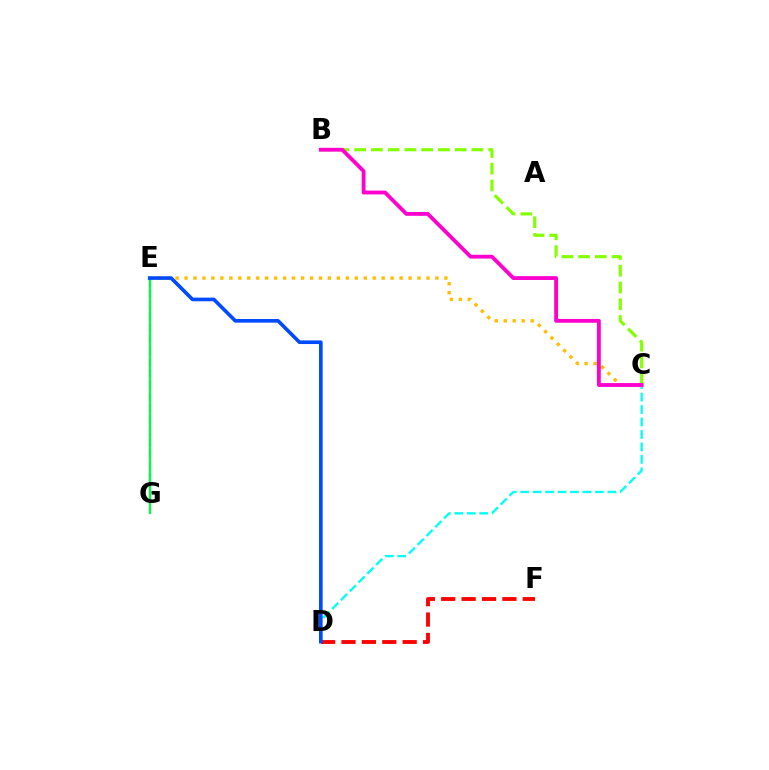{('C', 'D'): [{'color': '#00fff6', 'line_style': 'dashed', 'thickness': 1.69}], ('E', 'G'): [{'color': '#7200ff', 'line_style': 'dashed', 'thickness': 1.56}, {'color': '#00ff39', 'line_style': 'solid', 'thickness': 1.62}], ('C', 'E'): [{'color': '#ffbd00', 'line_style': 'dotted', 'thickness': 2.43}], ('D', 'F'): [{'color': '#ff0000', 'line_style': 'dashed', 'thickness': 2.77}], ('B', 'C'): [{'color': '#84ff00', 'line_style': 'dashed', 'thickness': 2.28}, {'color': '#ff00cf', 'line_style': 'solid', 'thickness': 2.75}], ('D', 'E'): [{'color': '#004bff', 'line_style': 'solid', 'thickness': 2.62}]}